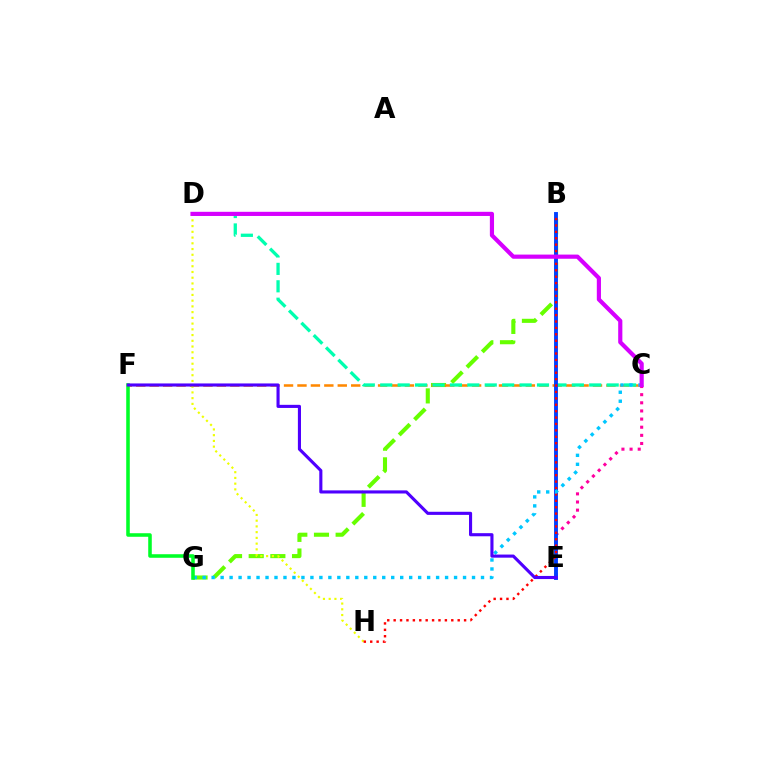{('C', 'E'): [{'color': '#ff00a0', 'line_style': 'dotted', 'thickness': 2.21}], ('B', 'G'): [{'color': '#66ff00', 'line_style': 'dashed', 'thickness': 2.94}], ('C', 'F'): [{'color': '#ff8800', 'line_style': 'dashed', 'thickness': 1.82}], ('D', 'H'): [{'color': '#eeff00', 'line_style': 'dotted', 'thickness': 1.56}], ('C', 'D'): [{'color': '#00ffaf', 'line_style': 'dashed', 'thickness': 2.37}, {'color': '#d600ff', 'line_style': 'solid', 'thickness': 3.0}], ('B', 'E'): [{'color': '#003fff', 'line_style': 'solid', 'thickness': 2.79}], ('B', 'H'): [{'color': '#ff0000', 'line_style': 'dotted', 'thickness': 1.74}], ('C', 'G'): [{'color': '#00c7ff', 'line_style': 'dotted', 'thickness': 2.44}], ('F', 'G'): [{'color': '#00ff27', 'line_style': 'solid', 'thickness': 2.56}], ('E', 'F'): [{'color': '#4f00ff', 'line_style': 'solid', 'thickness': 2.24}]}